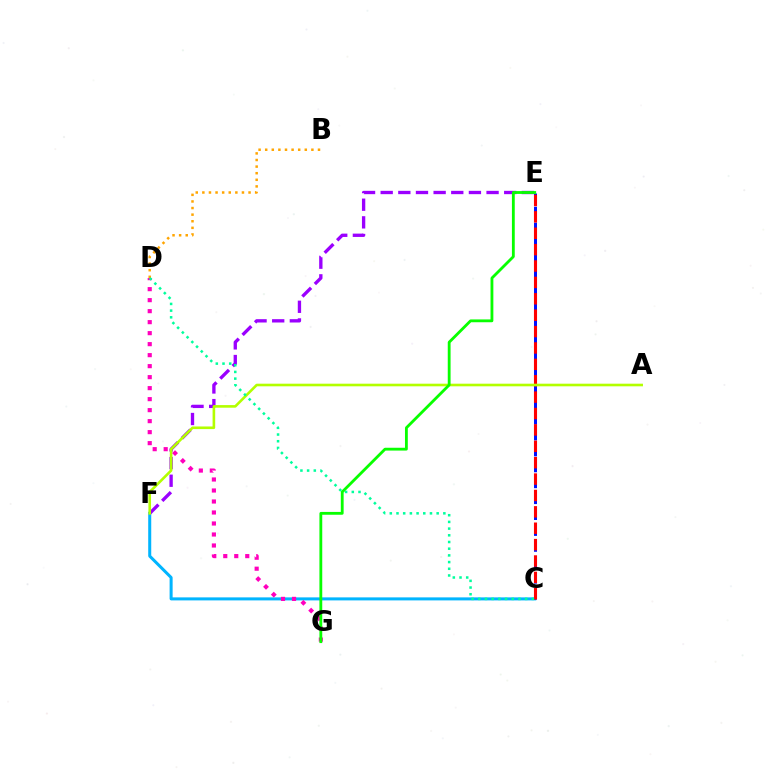{('B', 'D'): [{'color': '#ffa500', 'line_style': 'dotted', 'thickness': 1.79}], ('C', 'F'): [{'color': '#00b5ff', 'line_style': 'solid', 'thickness': 2.18}], ('E', 'F'): [{'color': '#9b00ff', 'line_style': 'dashed', 'thickness': 2.4}], ('C', 'E'): [{'color': '#0010ff', 'line_style': 'dashed', 'thickness': 2.16}, {'color': '#ff0000', 'line_style': 'dashed', 'thickness': 2.23}], ('A', 'F'): [{'color': '#b3ff00', 'line_style': 'solid', 'thickness': 1.88}], ('D', 'G'): [{'color': '#ff00bd', 'line_style': 'dotted', 'thickness': 2.99}], ('C', 'D'): [{'color': '#00ff9d', 'line_style': 'dotted', 'thickness': 1.82}], ('E', 'G'): [{'color': '#08ff00', 'line_style': 'solid', 'thickness': 2.03}]}